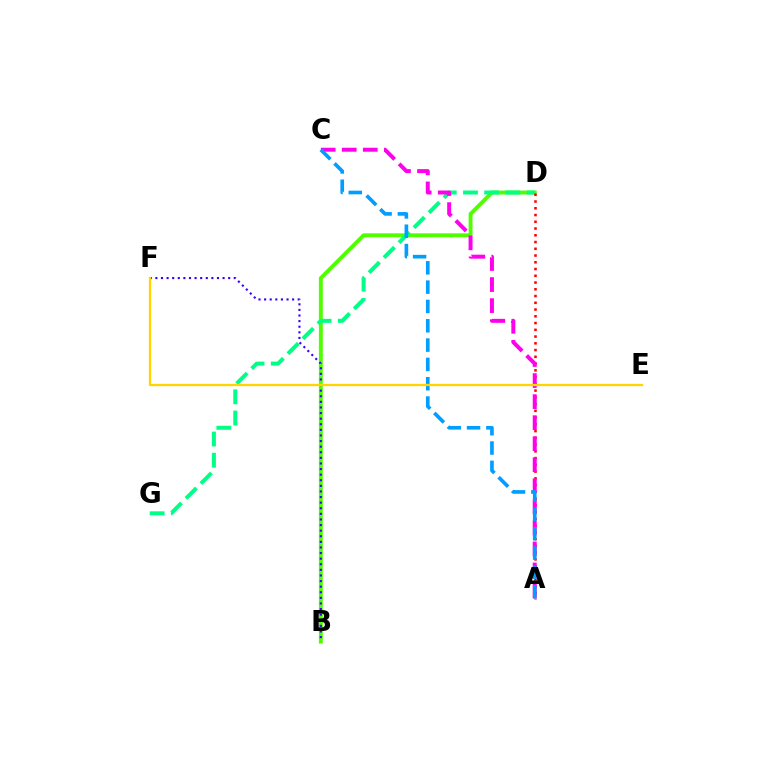{('B', 'D'): [{'color': '#4fff00', 'line_style': 'solid', 'thickness': 2.8}], ('B', 'F'): [{'color': '#3700ff', 'line_style': 'dotted', 'thickness': 1.52}], ('D', 'G'): [{'color': '#00ff86', 'line_style': 'dashed', 'thickness': 2.88}], ('A', 'D'): [{'color': '#ff0000', 'line_style': 'dotted', 'thickness': 1.83}], ('A', 'C'): [{'color': '#ff00ed', 'line_style': 'dashed', 'thickness': 2.86}, {'color': '#009eff', 'line_style': 'dashed', 'thickness': 2.62}], ('E', 'F'): [{'color': '#ffd500', 'line_style': 'solid', 'thickness': 1.65}]}